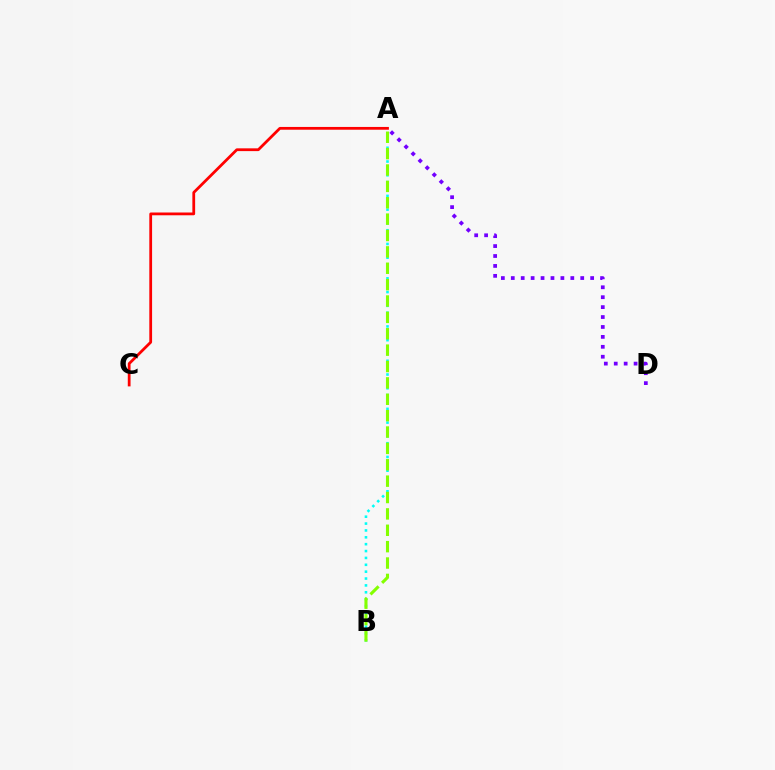{('A', 'B'): [{'color': '#00fff6', 'line_style': 'dotted', 'thickness': 1.87}, {'color': '#84ff00', 'line_style': 'dashed', 'thickness': 2.22}], ('A', 'D'): [{'color': '#7200ff', 'line_style': 'dotted', 'thickness': 2.7}], ('A', 'C'): [{'color': '#ff0000', 'line_style': 'solid', 'thickness': 2.0}]}